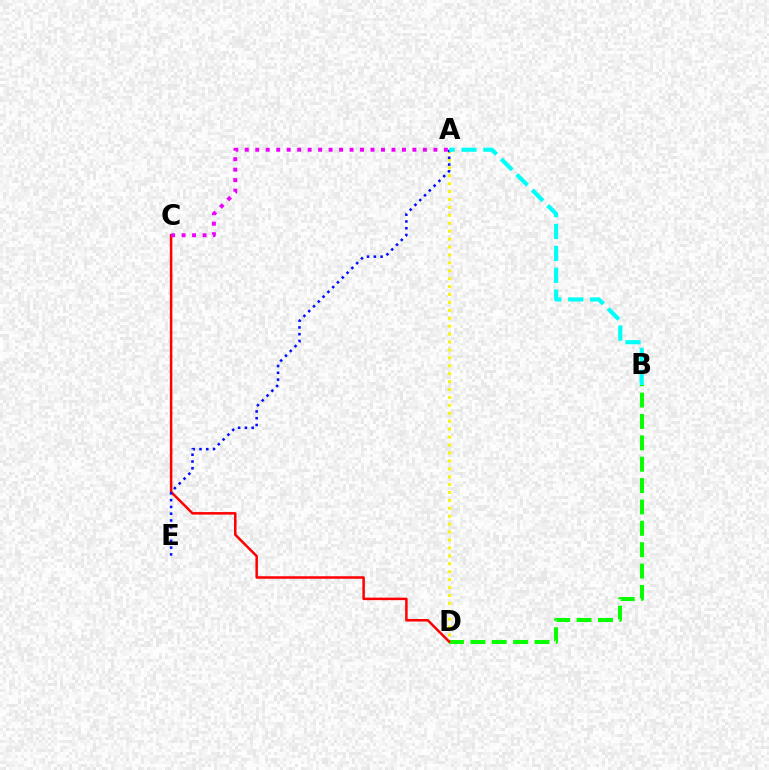{('B', 'D'): [{'color': '#08ff00', 'line_style': 'dashed', 'thickness': 2.9}], ('A', 'D'): [{'color': '#fcf500', 'line_style': 'dotted', 'thickness': 2.15}], ('C', 'D'): [{'color': '#ff0000', 'line_style': 'solid', 'thickness': 1.8}], ('A', 'E'): [{'color': '#0010ff', 'line_style': 'dotted', 'thickness': 1.84}], ('A', 'C'): [{'color': '#ee00ff', 'line_style': 'dotted', 'thickness': 2.85}], ('A', 'B'): [{'color': '#00fff6', 'line_style': 'dashed', 'thickness': 2.97}]}